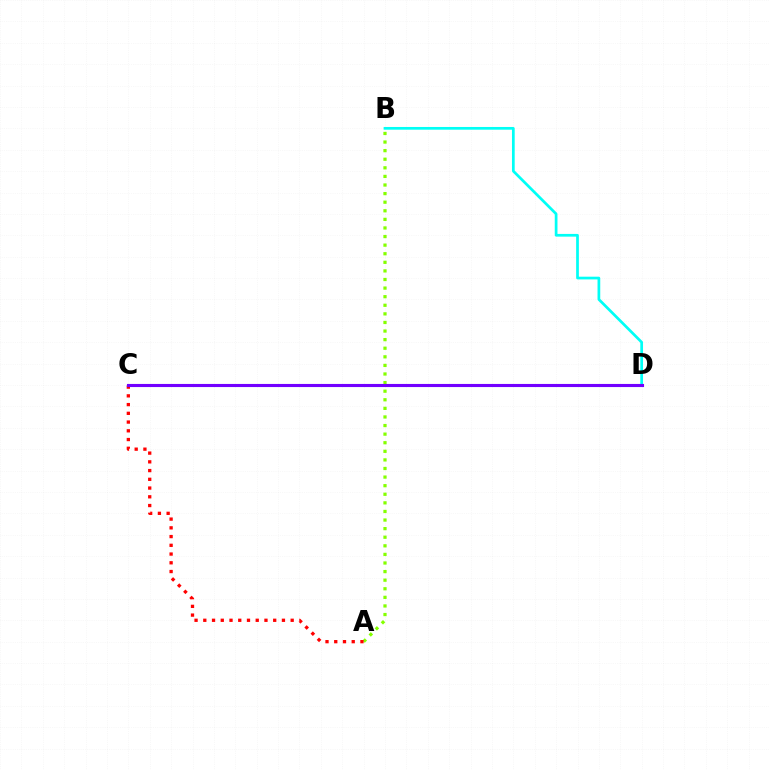{('B', 'D'): [{'color': '#00fff6', 'line_style': 'solid', 'thickness': 1.96}], ('A', 'B'): [{'color': '#84ff00', 'line_style': 'dotted', 'thickness': 2.33}], ('A', 'C'): [{'color': '#ff0000', 'line_style': 'dotted', 'thickness': 2.37}], ('C', 'D'): [{'color': '#7200ff', 'line_style': 'solid', 'thickness': 2.24}]}